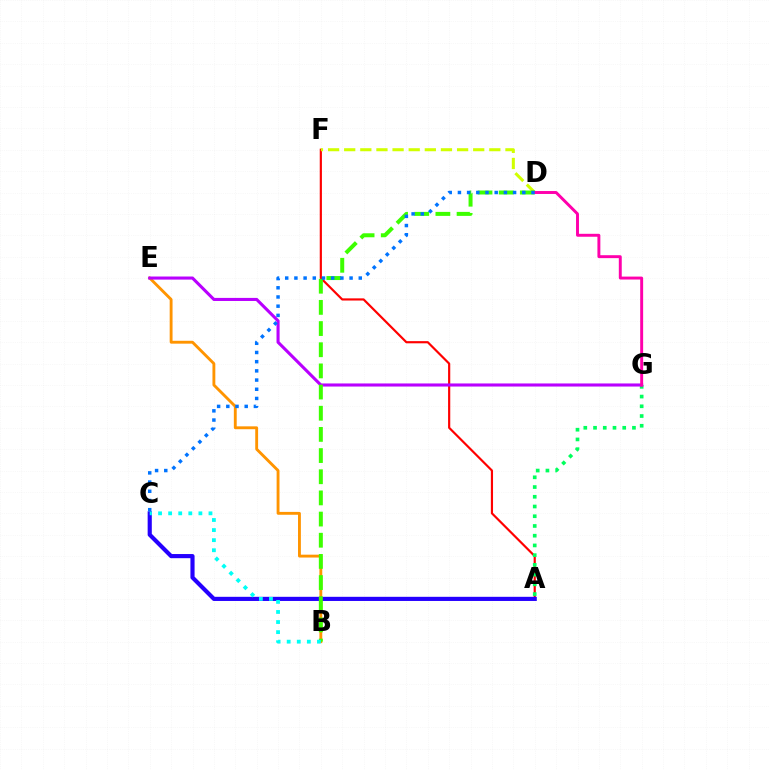{('B', 'E'): [{'color': '#ff9400', 'line_style': 'solid', 'thickness': 2.06}], ('A', 'F'): [{'color': '#ff0000', 'line_style': 'solid', 'thickness': 1.56}], ('D', 'F'): [{'color': '#d1ff00', 'line_style': 'dashed', 'thickness': 2.19}], ('A', 'G'): [{'color': '#00ff5c', 'line_style': 'dotted', 'thickness': 2.64}], ('A', 'C'): [{'color': '#2500ff', 'line_style': 'solid', 'thickness': 2.99}], ('E', 'G'): [{'color': '#b900ff', 'line_style': 'solid', 'thickness': 2.22}], ('B', 'D'): [{'color': '#3dff00', 'line_style': 'dashed', 'thickness': 2.88}], ('D', 'G'): [{'color': '#ff00ac', 'line_style': 'solid', 'thickness': 2.11}], ('B', 'C'): [{'color': '#00fff6', 'line_style': 'dotted', 'thickness': 2.74}], ('C', 'D'): [{'color': '#0074ff', 'line_style': 'dotted', 'thickness': 2.5}]}